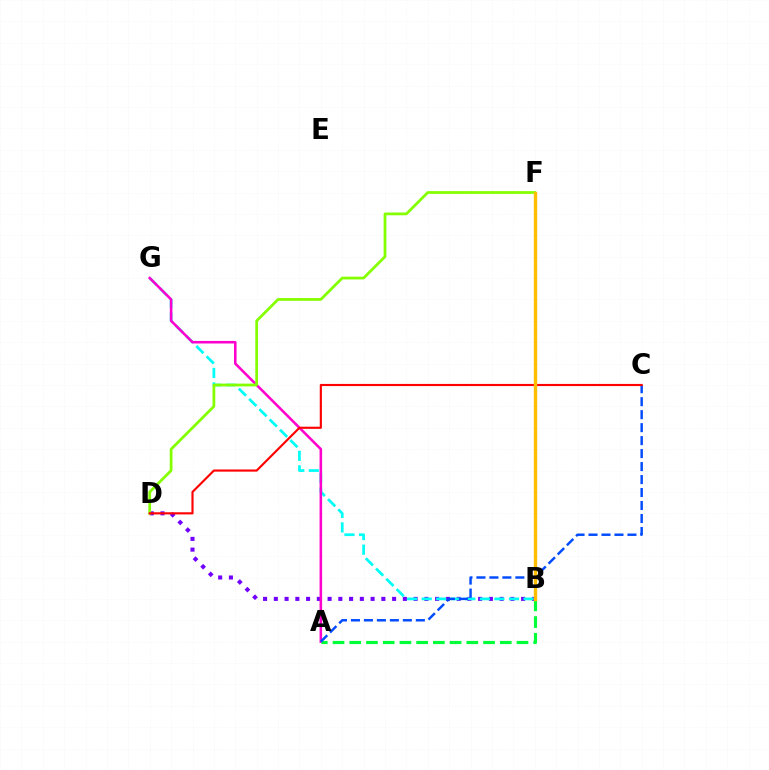{('B', 'D'): [{'color': '#7200ff', 'line_style': 'dotted', 'thickness': 2.92}], ('B', 'G'): [{'color': '#00fff6', 'line_style': 'dashed', 'thickness': 1.98}], ('A', 'G'): [{'color': '#ff00cf', 'line_style': 'solid', 'thickness': 1.84}], ('D', 'F'): [{'color': '#84ff00', 'line_style': 'solid', 'thickness': 1.98}], ('A', 'B'): [{'color': '#00ff39', 'line_style': 'dashed', 'thickness': 2.27}], ('A', 'C'): [{'color': '#004bff', 'line_style': 'dashed', 'thickness': 1.76}], ('C', 'D'): [{'color': '#ff0000', 'line_style': 'solid', 'thickness': 1.54}], ('B', 'F'): [{'color': '#ffbd00', 'line_style': 'solid', 'thickness': 2.44}]}